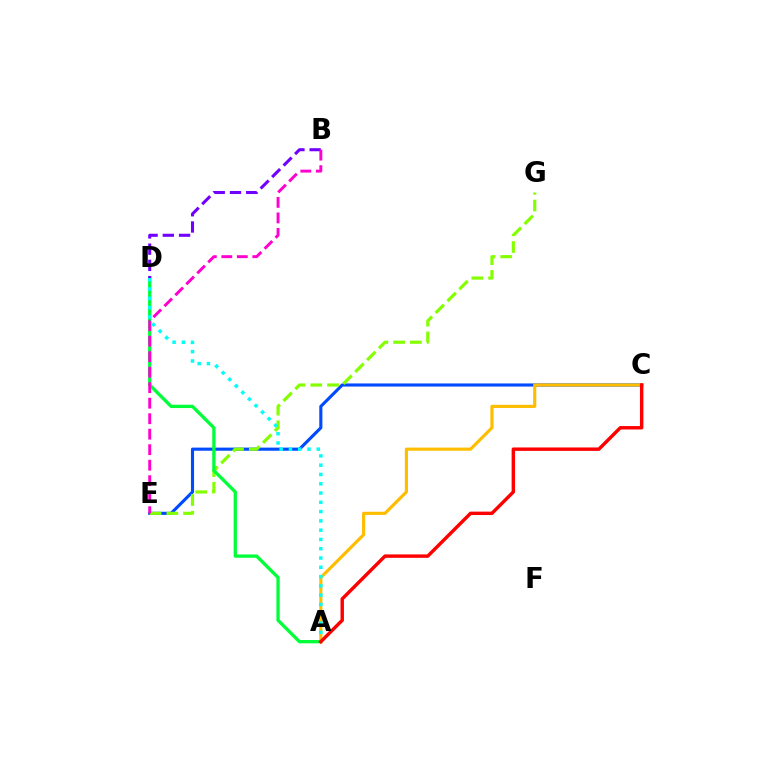{('C', 'E'): [{'color': '#004bff', 'line_style': 'solid', 'thickness': 2.24}], ('E', 'G'): [{'color': '#84ff00', 'line_style': 'dashed', 'thickness': 2.28}], ('A', 'D'): [{'color': '#00ff39', 'line_style': 'solid', 'thickness': 2.38}, {'color': '#00fff6', 'line_style': 'dotted', 'thickness': 2.52}], ('A', 'C'): [{'color': '#ffbd00', 'line_style': 'solid', 'thickness': 2.26}, {'color': '#ff0000', 'line_style': 'solid', 'thickness': 2.46}], ('B', 'D'): [{'color': '#7200ff', 'line_style': 'dashed', 'thickness': 2.21}], ('B', 'E'): [{'color': '#ff00cf', 'line_style': 'dashed', 'thickness': 2.11}]}